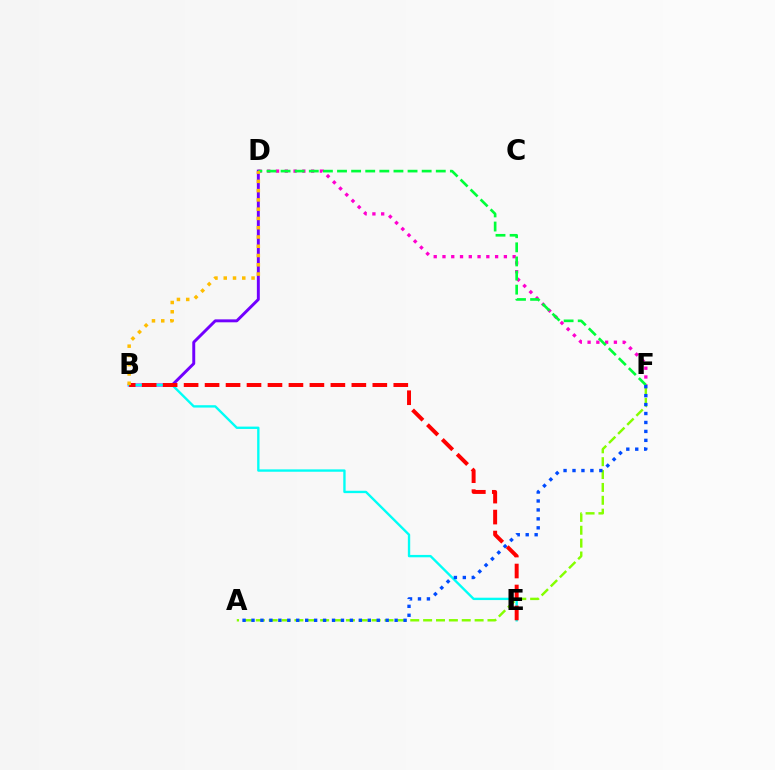{('A', 'F'): [{'color': '#84ff00', 'line_style': 'dashed', 'thickness': 1.75}, {'color': '#004bff', 'line_style': 'dotted', 'thickness': 2.43}], ('B', 'D'): [{'color': '#7200ff', 'line_style': 'solid', 'thickness': 2.12}, {'color': '#ffbd00', 'line_style': 'dotted', 'thickness': 2.52}], ('D', 'F'): [{'color': '#ff00cf', 'line_style': 'dotted', 'thickness': 2.38}, {'color': '#00ff39', 'line_style': 'dashed', 'thickness': 1.92}], ('B', 'E'): [{'color': '#00fff6', 'line_style': 'solid', 'thickness': 1.7}, {'color': '#ff0000', 'line_style': 'dashed', 'thickness': 2.85}]}